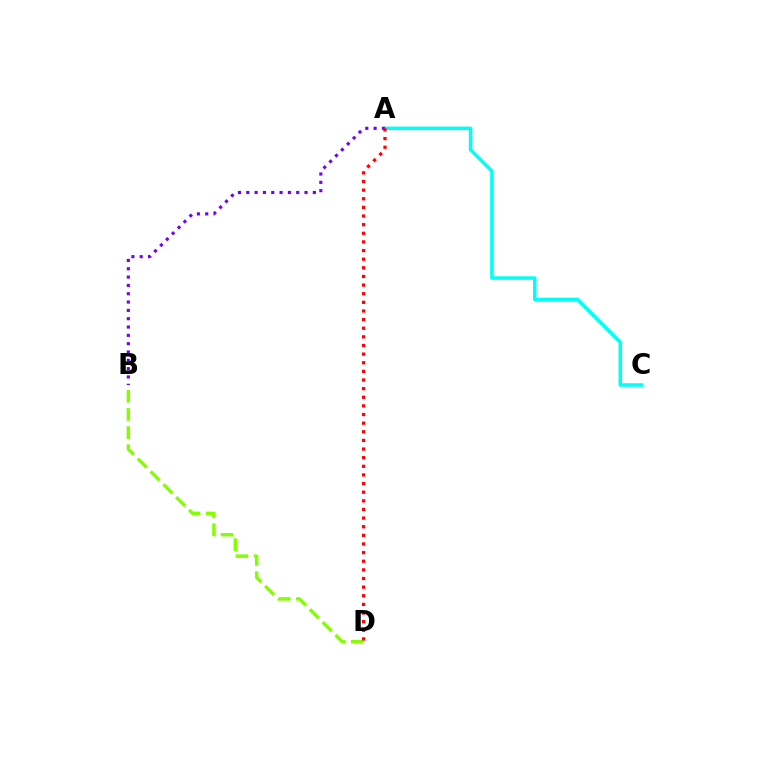{('A', 'C'): [{'color': '#00fff6', 'line_style': 'solid', 'thickness': 2.53}], ('B', 'D'): [{'color': '#84ff00', 'line_style': 'dashed', 'thickness': 2.46}], ('A', 'B'): [{'color': '#7200ff', 'line_style': 'dotted', 'thickness': 2.26}], ('A', 'D'): [{'color': '#ff0000', 'line_style': 'dotted', 'thickness': 2.34}]}